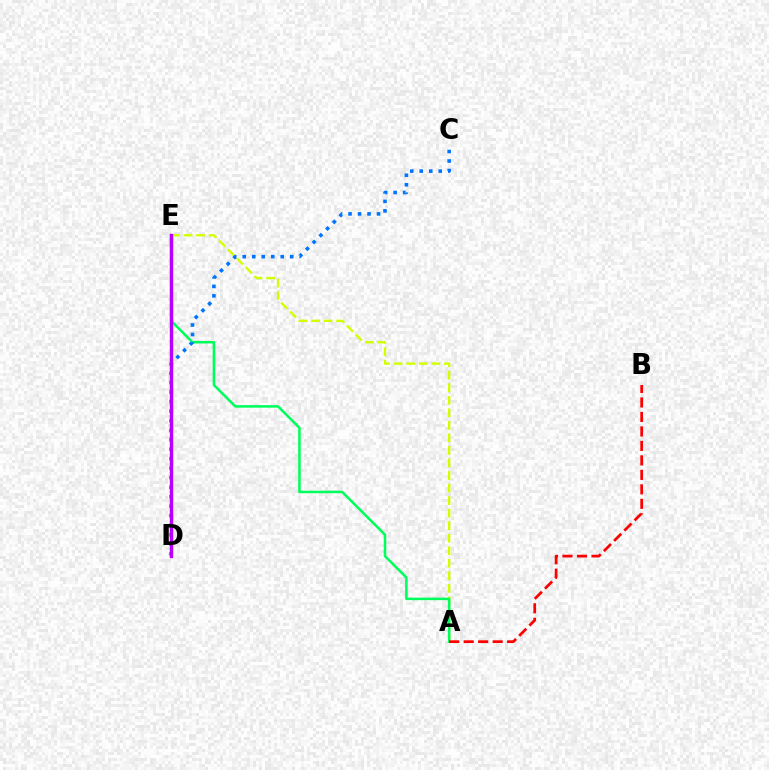{('A', 'E'): [{'color': '#d1ff00', 'line_style': 'dashed', 'thickness': 1.7}, {'color': '#00ff5c', 'line_style': 'solid', 'thickness': 1.83}], ('C', 'D'): [{'color': '#0074ff', 'line_style': 'dotted', 'thickness': 2.58}], ('D', 'E'): [{'color': '#b900ff', 'line_style': 'solid', 'thickness': 2.46}], ('A', 'B'): [{'color': '#ff0000', 'line_style': 'dashed', 'thickness': 1.97}]}